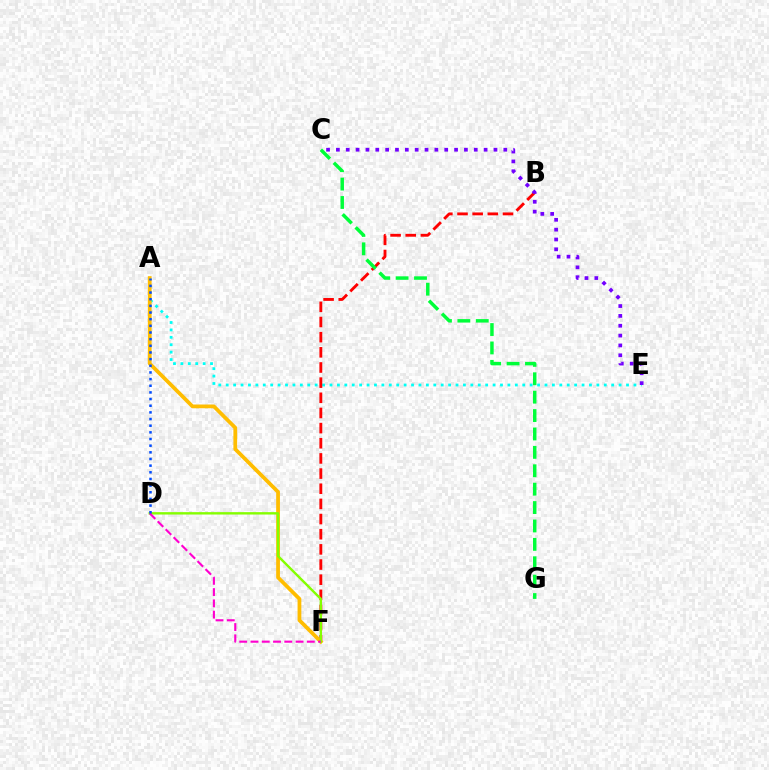{('A', 'E'): [{'color': '#00fff6', 'line_style': 'dotted', 'thickness': 2.01}], ('B', 'F'): [{'color': '#ff0000', 'line_style': 'dashed', 'thickness': 2.06}], ('A', 'F'): [{'color': '#ffbd00', 'line_style': 'solid', 'thickness': 2.71}], ('D', 'F'): [{'color': '#84ff00', 'line_style': 'solid', 'thickness': 1.72}, {'color': '#ff00cf', 'line_style': 'dashed', 'thickness': 1.53}], ('C', 'E'): [{'color': '#7200ff', 'line_style': 'dotted', 'thickness': 2.68}], ('A', 'D'): [{'color': '#004bff', 'line_style': 'dotted', 'thickness': 1.81}], ('C', 'G'): [{'color': '#00ff39', 'line_style': 'dashed', 'thickness': 2.5}]}